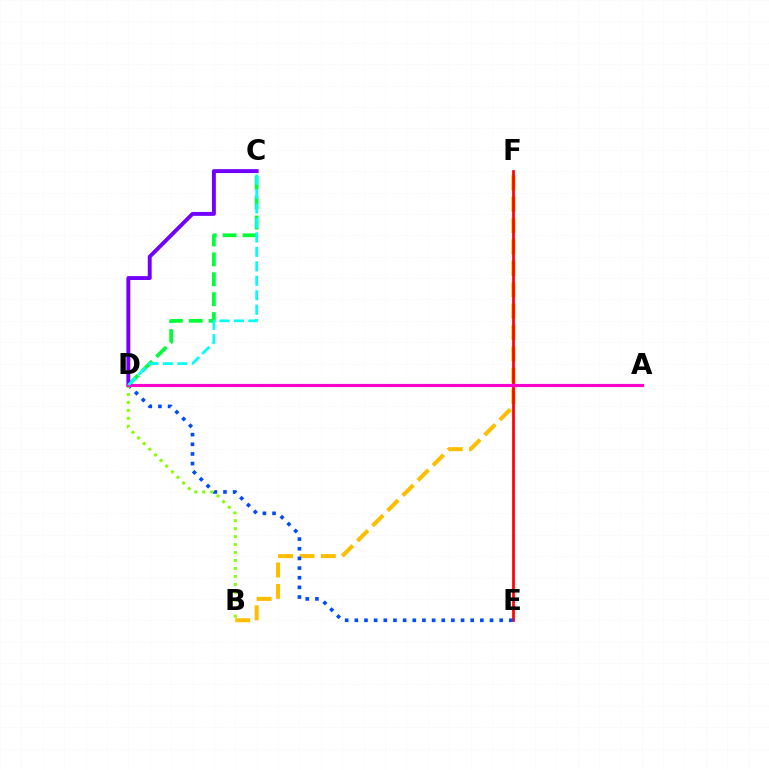{('B', 'F'): [{'color': '#ffbd00', 'line_style': 'dashed', 'thickness': 2.91}], ('C', 'D'): [{'color': '#00ff39', 'line_style': 'dashed', 'thickness': 2.7}, {'color': '#7200ff', 'line_style': 'solid', 'thickness': 2.81}, {'color': '#00fff6', 'line_style': 'dashed', 'thickness': 1.96}], ('E', 'F'): [{'color': '#ff0000', 'line_style': 'solid', 'thickness': 1.95}], ('D', 'E'): [{'color': '#004bff', 'line_style': 'dotted', 'thickness': 2.62}], ('B', 'D'): [{'color': '#84ff00', 'line_style': 'dotted', 'thickness': 2.16}], ('A', 'D'): [{'color': '#ff00cf', 'line_style': 'solid', 'thickness': 2.27}]}